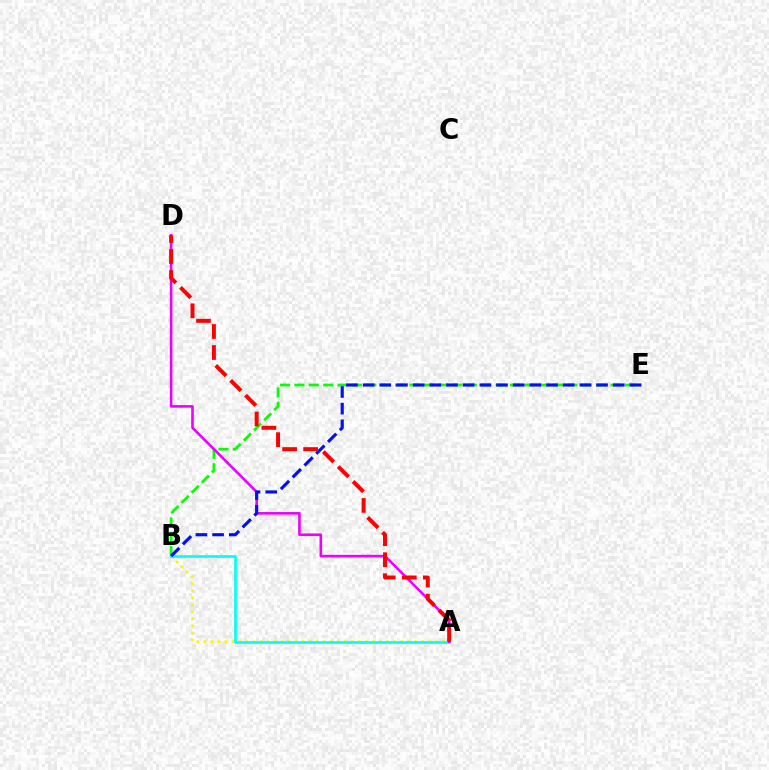{('A', 'B'): [{'color': '#fcf500', 'line_style': 'dotted', 'thickness': 1.91}, {'color': '#00fff6', 'line_style': 'solid', 'thickness': 1.91}], ('B', 'E'): [{'color': '#08ff00', 'line_style': 'dashed', 'thickness': 1.95}, {'color': '#0010ff', 'line_style': 'dashed', 'thickness': 2.27}], ('A', 'D'): [{'color': '#ee00ff', 'line_style': 'solid', 'thickness': 1.88}, {'color': '#ff0000', 'line_style': 'dashed', 'thickness': 2.86}]}